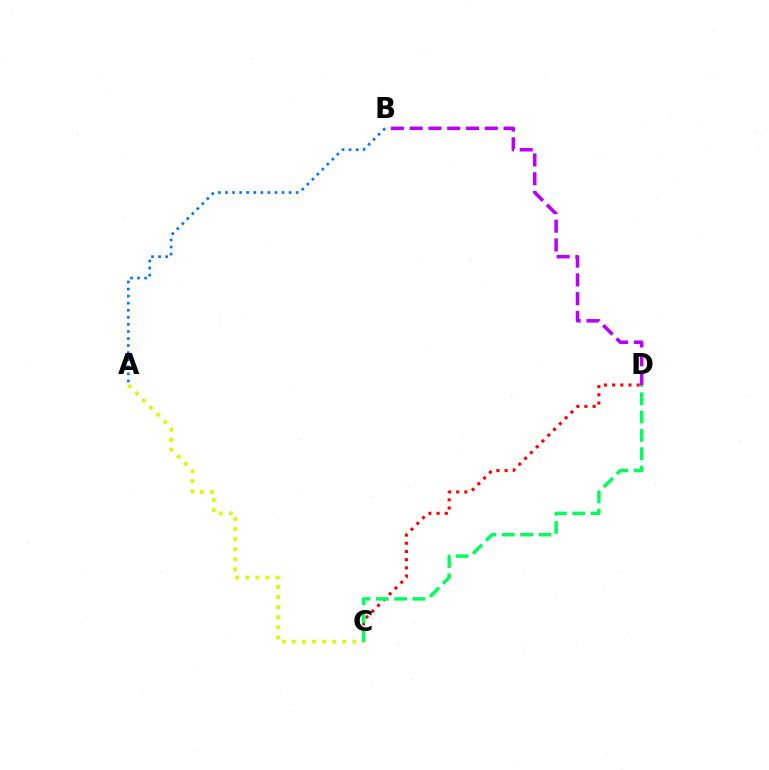{('C', 'D'): [{'color': '#ff0000', 'line_style': 'dotted', 'thickness': 2.22}, {'color': '#00ff5c', 'line_style': 'dashed', 'thickness': 2.49}], ('B', 'D'): [{'color': '#b900ff', 'line_style': 'dashed', 'thickness': 2.55}], ('A', 'C'): [{'color': '#d1ff00', 'line_style': 'dotted', 'thickness': 2.74}], ('A', 'B'): [{'color': '#0074ff', 'line_style': 'dotted', 'thickness': 1.92}]}